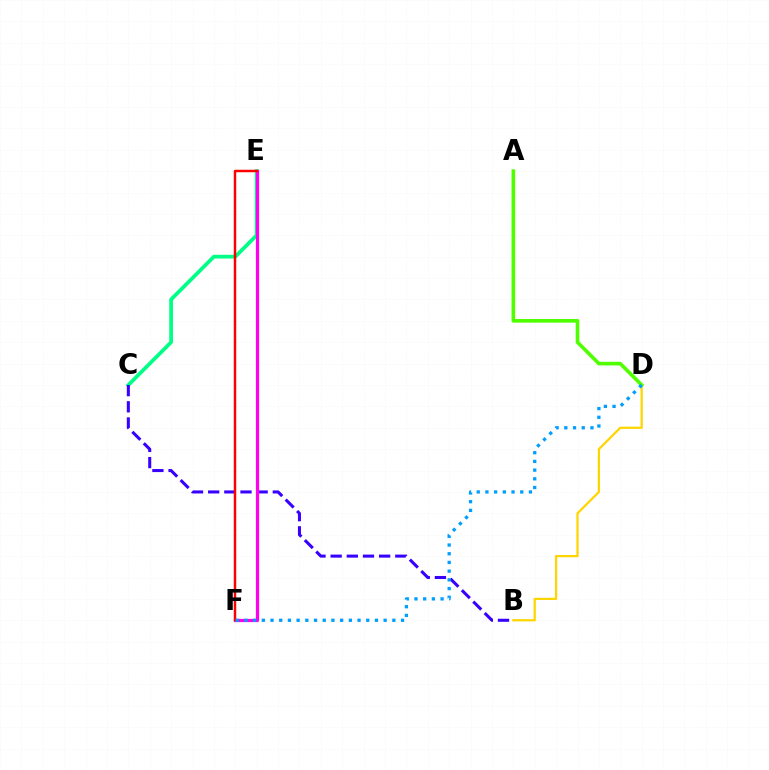{('B', 'D'): [{'color': '#ffd500', 'line_style': 'solid', 'thickness': 1.61}], ('C', 'E'): [{'color': '#00ff86', 'line_style': 'solid', 'thickness': 2.7}], ('B', 'C'): [{'color': '#3700ff', 'line_style': 'dashed', 'thickness': 2.2}], ('E', 'F'): [{'color': '#ff00ed', 'line_style': 'solid', 'thickness': 2.32}, {'color': '#ff0000', 'line_style': 'solid', 'thickness': 1.77}], ('A', 'D'): [{'color': '#4fff00', 'line_style': 'solid', 'thickness': 2.61}], ('D', 'F'): [{'color': '#009eff', 'line_style': 'dotted', 'thickness': 2.36}]}